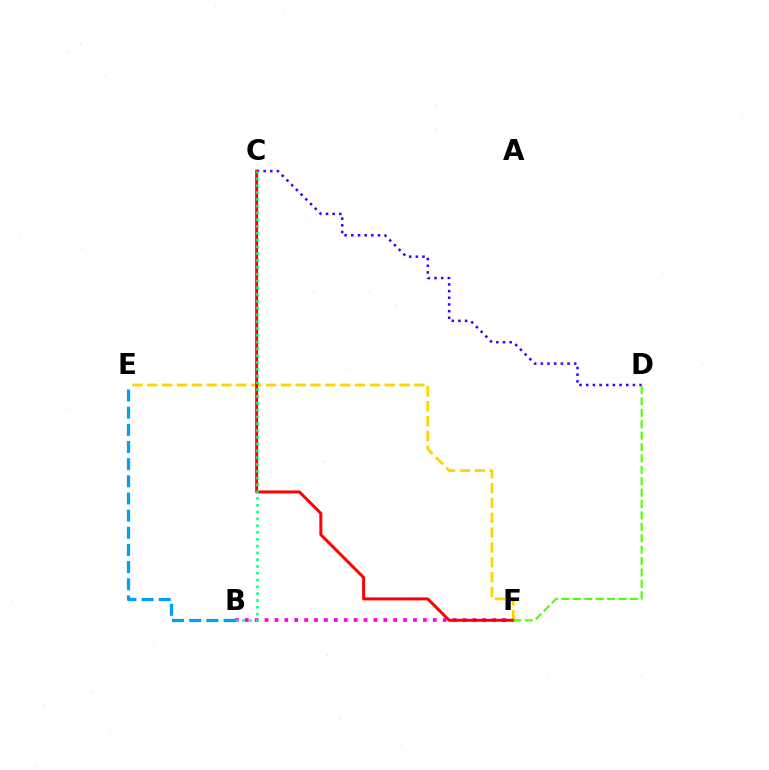{('C', 'D'): [{'color': '#3700ff', 'line_style': 'dotted', 'thickness': 1.81}], ('B', 'F'): [{'color': '#ff00ed', 'line_style': 'dotted', 'thickness': 2.69}], ('E', 'F'): [{'color': '#ffd500', 'line_style': 'dashed', 'thickness': 2.02}], ('C', 'F'): [{'color': '#ff0000', 'line_style': 'solid', 'thickness': 2.15}], ('B', 'C'): [{'color': '#00ff86', 'line_style': 'dotted', 'thickness': 1.85}], ('B', 'E'): [{'color': '#009eff', 'line_style': 'dashed', 'thickness': 2.33}], ('D', 'F'): [{'color': '#4fff00', 'line_style': 'dashed', 'thickness': 1.55}]}